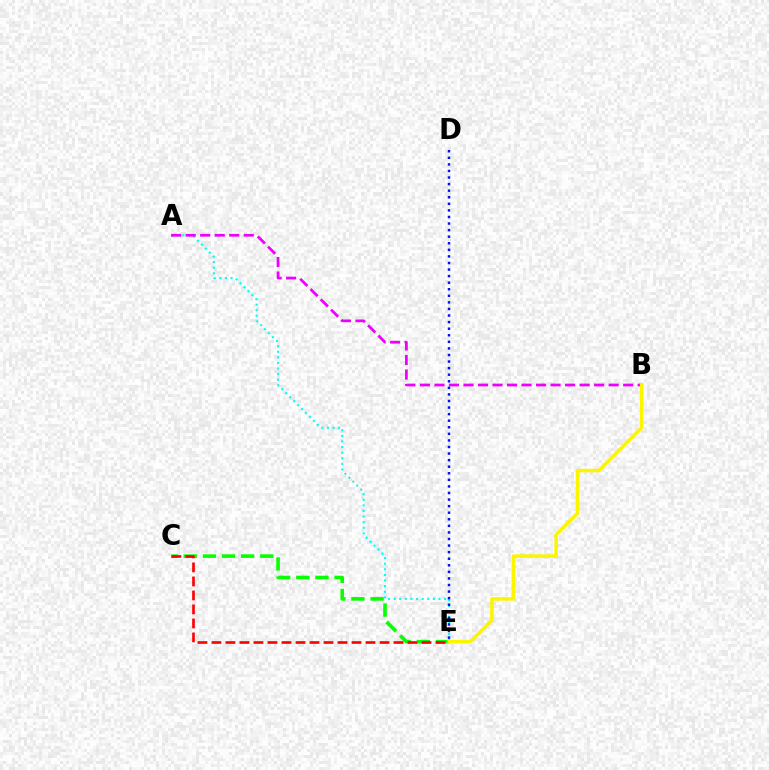{('A', 'E'): [{'color': '#00fff6', 'line_style': 'dotted', 'thickness': 1.52}], ('A', 'B'): [{'color': '#ee00ff', 'line_style': 'dashed', 'thickness': 1.97}], ('C', 'E'): [{'color': '#08ff00', 'line_style': 'dashed', 'thickness': 2.6}, {'color': '#ff0000', 'line_style': 'dashed', 'thickness': 1.9}], ('D', 'E'): [{'color': '#0010ff', 'line_style': 'dotted', 'thickness': 1.79}], ('B', 'E'): [{'color': '#fcf500', 'line_style': 'solid', 'thickness': 2.54}]}